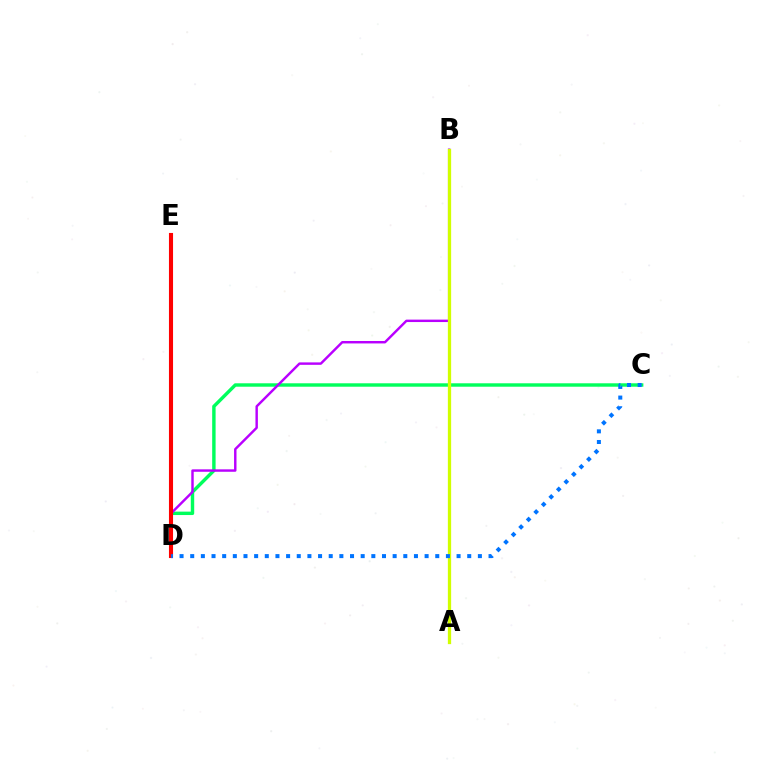{('C', 'D'): [{'color': '#00ff5c', 'line_style': 'solid', 'thickness': 2.46}, {'color': '#0074ff', 'line_style': 'dotted', 'thickness': 2.89}], ('B', 'D'): [{'color': '#b900ff', 'line_style': 'solid', 'thickness': 1.75}], ('A', 'B'): [{'color': '#d1ff00', 'line_style': 'solid', 'thickness': 2.36}], ('D', 'E'): [{'color': '#ff0000', 'line_style': 'solid', 'thickness': 2.95}]}